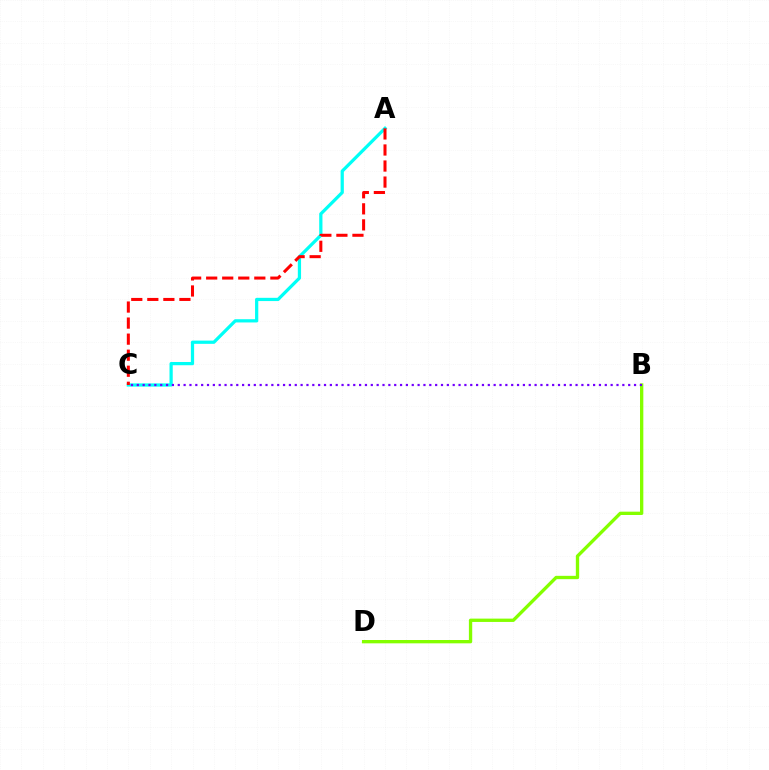{('A', 'C'): [{'color': '#00fff6', 'line_style': 'solid', 'thickness': 2.33}, {'color': '#ff0000', 'line_style': 'dashed', 'thickness': 2.18}], ('B', 'D'): [{'color': '#84ff00', 'line_style': 'solid', 'thickness': 2.4}], ('B', 'C'): [{'color': '#7200ff', 'line_style': 'dotted', 'thickness': 1.59}]}